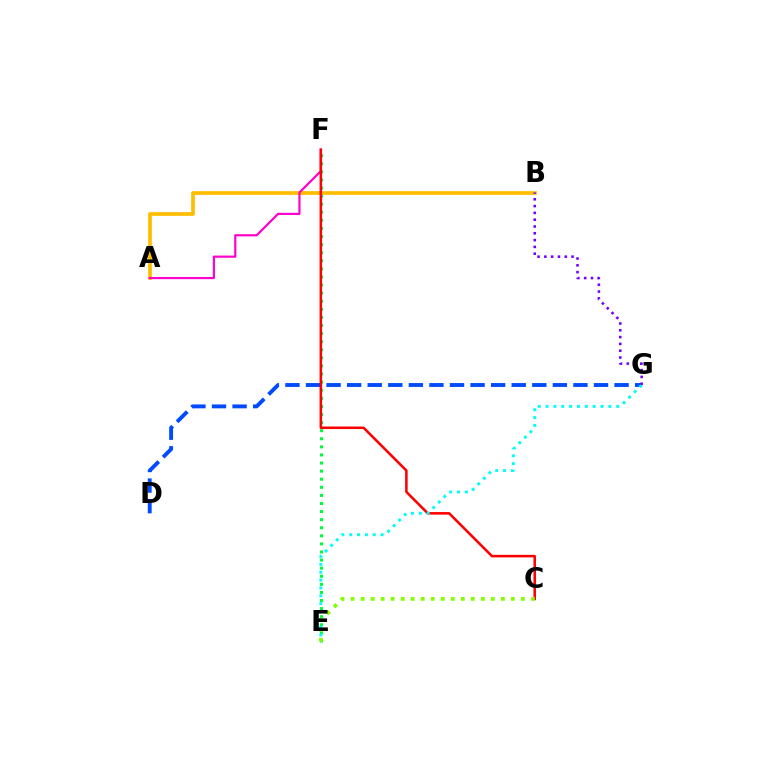{('D', 'G'): [{'color': '#004bff', 'line_style': 'dashed', 'thickness': 2.79}], ('A', 'B'): [{'color': '#ffbd00', 'line_style': 'solid', 'thickness': 2.67}], ('E', 'F'): [{'color': '#00ff39', 'line_style': 'dotted', 'thickness': 2.2}], ('A', 'F'): [{'color': '#ff00cf', 'line_style': 'solid', 'thickness': 1.57}], ('C', 'F'): [{'color': '#ff0000', 'line_style': 'solid', 'thickness': 1.83}], ('E', 'G'): [{'color': '#00fff6', 'line_style': 'dotted', 'thickness': 2.13}], ('B', 'G'): [{'color': '#7200ff', 'line_style': 'dotted', 'thickness': 1.85}], ('C', 'E'): [{'color': '#84ff00', 'line_style': 'dotted', 'thickness': 2.72}]}